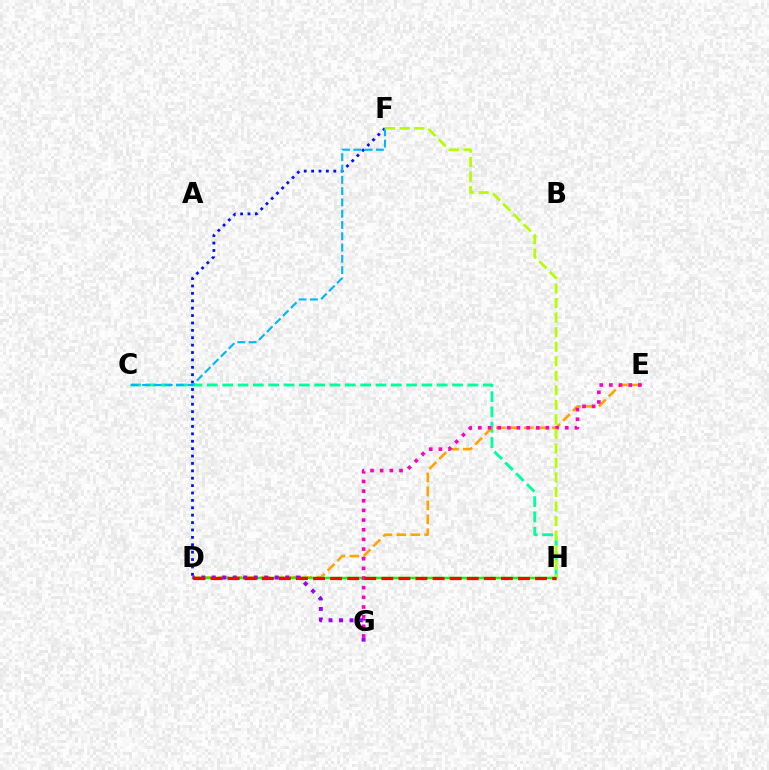{('D', 'F'): [{'color': '#0010ff', 'line_style': 'dotted', 'thickness': 2.01}], ('C', 'H'): [{'color': '#00ff9d', 'line_style': 'dashed', 'thickness': 2.08}], ('D', 'E'): [{'color': '#ffa500', 'line_style': 'dashed', 'thickness': 1.9}], ('C', 'F'): [{'color': '#00b5ff', 'line_style': 'dashed', 'thickness': 1.53}], ('D', 'H'): [{'color': '#08ff00', 'line_style': 'solid', 'thickness': 1.79}, {'color': '#ff0000', 'line_style': 'dashed', 'thickness': 2.32}], ('E', 'G'): [{'color': '#ff00bd', 'line_style': 'dotted', 'thickness': 2.62}], ('D', 'G'): [{'color': '#9b00ff', 'line_style': 'dotted', 'thickness': 2.85}], ('F', 'H'): [{'color': '#b3ff00', 'line_style': 'dashed', 'thickness': 1.97}]}